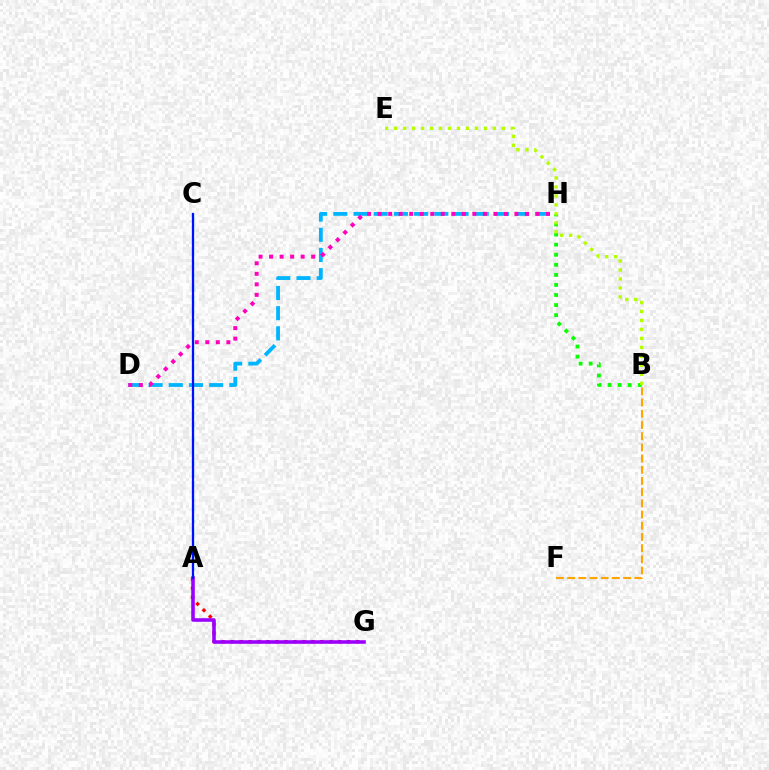{('D', 'H'): [{'color': '#00b5ff', 'line_style': 'dashed', 'thickness': 2.74}, {'color': '#ff00bd', 'line_style': 'dotted', 'thickness': 2.86}], ('A', 'C'): [{'color': '#00ff9d', 'line_style': 'dashed', 'thickness': 1.58}, {'color': '#0010ff', 'line_style': 'solid', 'thickness': 1.62}], ('B', 'H'): [{'color': '#08ff00', 'line_style': 'dotted', 'thickness': 2.74}], ('A', 'G'): [{'color': '#ff0000', 'line_style': 'dotted', 'thickness': 2.44}, {'color': '#9b00ff', 'line_style': 'solid', 'thickness': 2.57}], ('B', 'F'): [{'color': '#ffa500', 'line_style': 'dashed', 'thickness': 1.52}], ('B', 'E'): [{'color': '#b3ff00', 'line_style': 'dotted', 'thickness': 2.44}]}